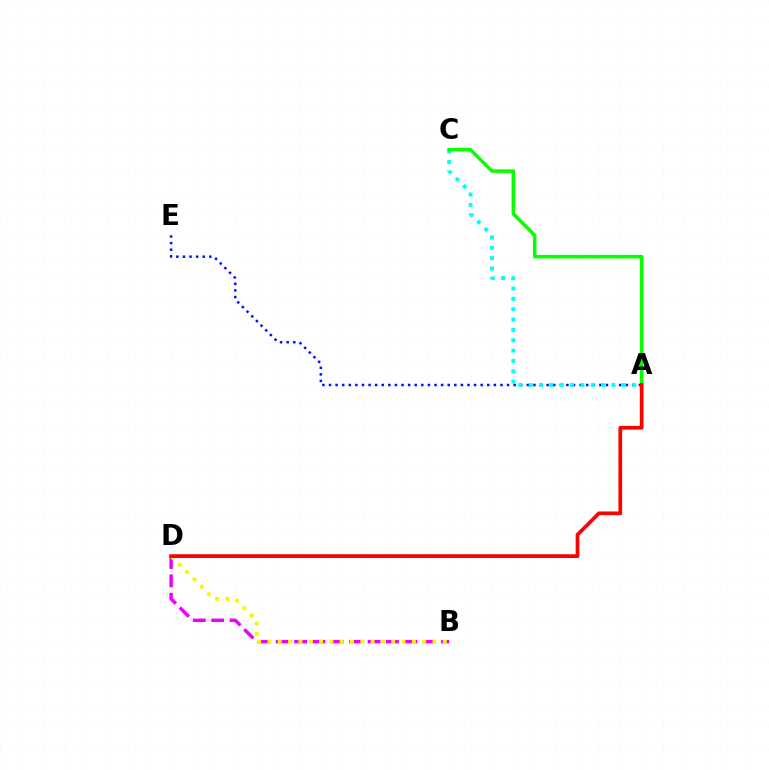{('A', 'E'): [{'color': '#0010ff', 'line_style': 'dotted', 'thickness': 1.79}], ('B', 'D'): [{'color': '#ee00ff', 'line_style': 'dashed', 'thickness': 2.49}, {'color': '#fcf500', 'line_style': 'dotted', 'thickness': 2.8}], ('A', 'C'): [{'color': '#00fff6', 'line_style': 'dotted', 'thickness': 2.81}, {'color': '#08ff00', 'line_style': 'solid', 'thickness': 2.56}], ('A', 'D'): [{'color': '#ff0000', 'line_style': 'solid', 'thickness': 2.68}]}